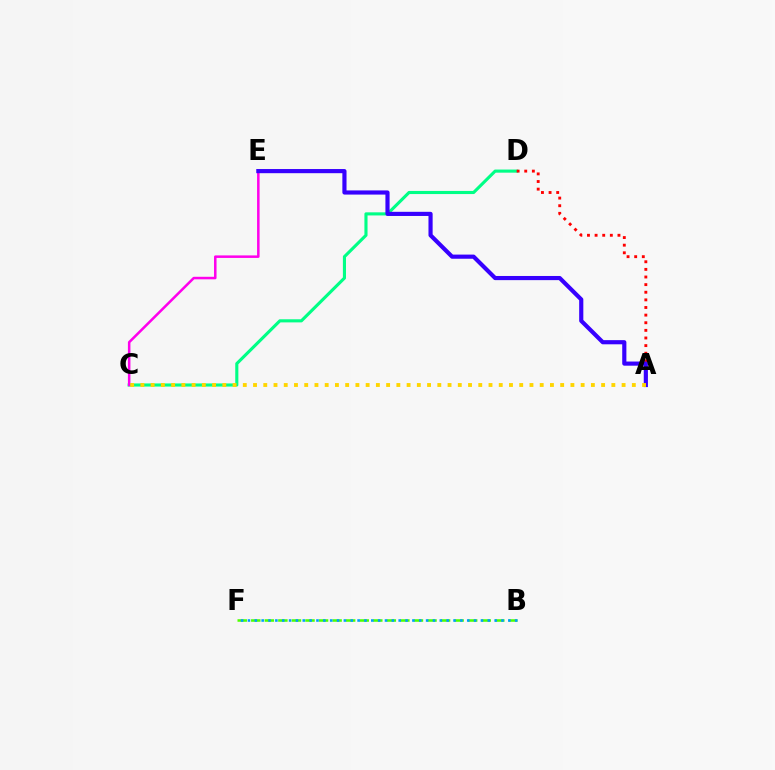{('C', 'D'): [{'color': '#00ff86', 'line_style': 'solid', 'thickness': 2.24}], ('B', 'F'): [{'color': '#4fff00', 'line_style': 'dashed', 'thickness': 1.84}, {'color': '#009eff', 'line_style': 'dotted', 'thickness': 1.86}], ('A', 'D'): [{'color': '#ff0000', 'line_style': 'dotted', 'thickness': 2.07}], ('C', 'E'): [{'color': '#ff00ed', 'line_style': 'solid', 'thickness': 1.82}], ('A', 'E'): [{'color': '#3700ff', 'line_style': 'solid', 'thickness': 2.99}], ('A', 'C'): [{'color': '#ffd500', 'line_style': 'dotted', 'thickness': 2.78}]}